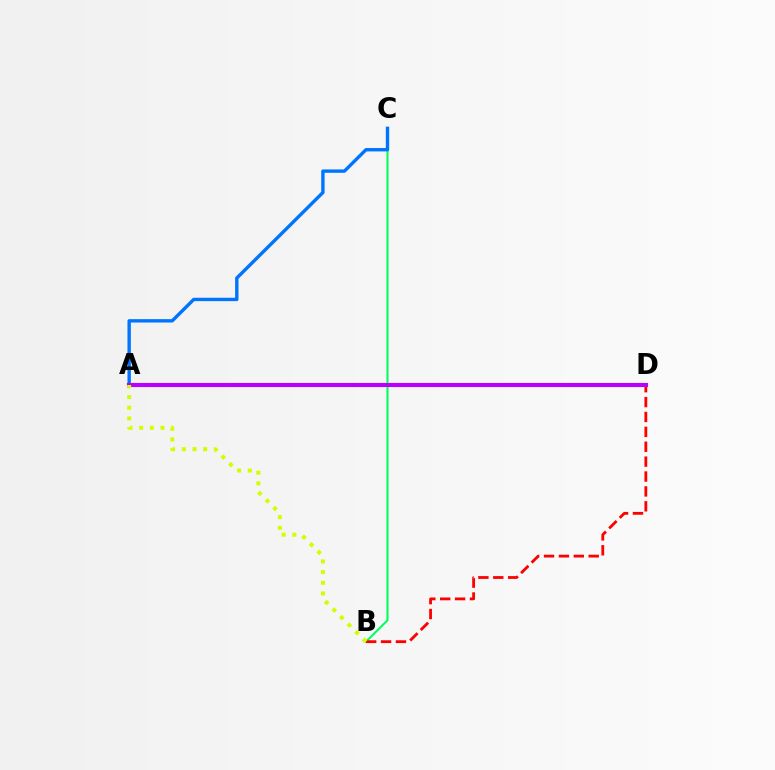{('B', 'C'): [{'color': '#00ff5c', 'line_style': 'solid', 'thickness': 1.51}], ('B', 'D'): [{'color': '#ff0000', 'line_style': 'dashed', 'thickness': 2.02}], ('A', 'C'): [{'color': '#0074ff', 'line_style': 'solid', 'thickness': 2.43}], ('A', 'D'): [{'color': '#b900ff', 'line_style': 'solid', 'thickness': 2.96}], ('A', 'B'): [{'color': '#d1ff00', 'line_style': 'dotted', 'thickness': 2.9}]}